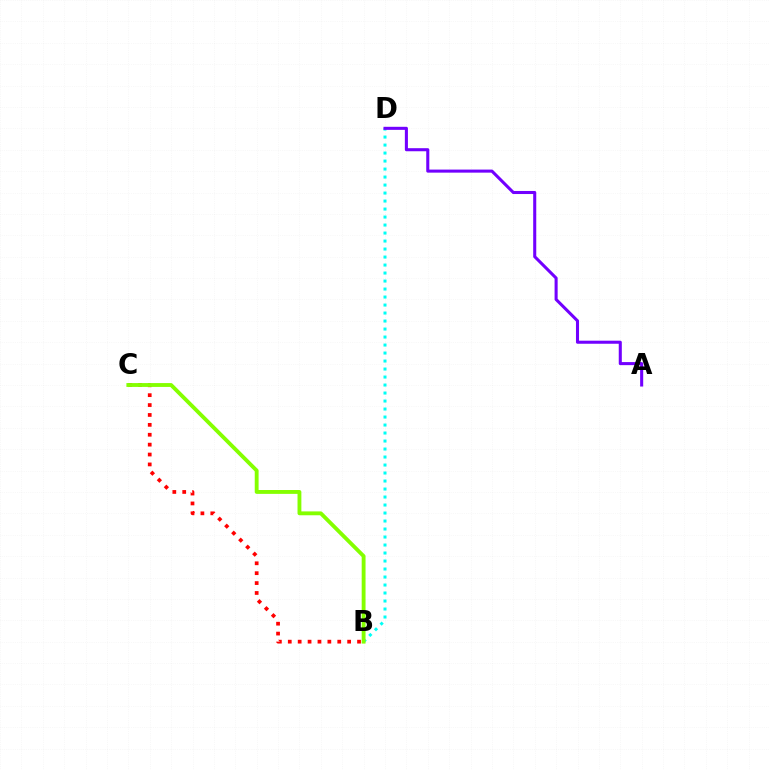{('B', 'C'): [{'color': '#ff0000', 'line_style': 'dotted', 'thickness': 2.69}, {'color': '#84ff00', 'line_style': 'solid', 'thickness': 2.78}], ('B', 'D'): [{'color': '#00fff6', 'line_style': 'dotted', 'thickness': 2.17}], ('A', 'D'): [{'color': '#7200ff', 'line_style': 'solid', 'thickness': 2.2}]}